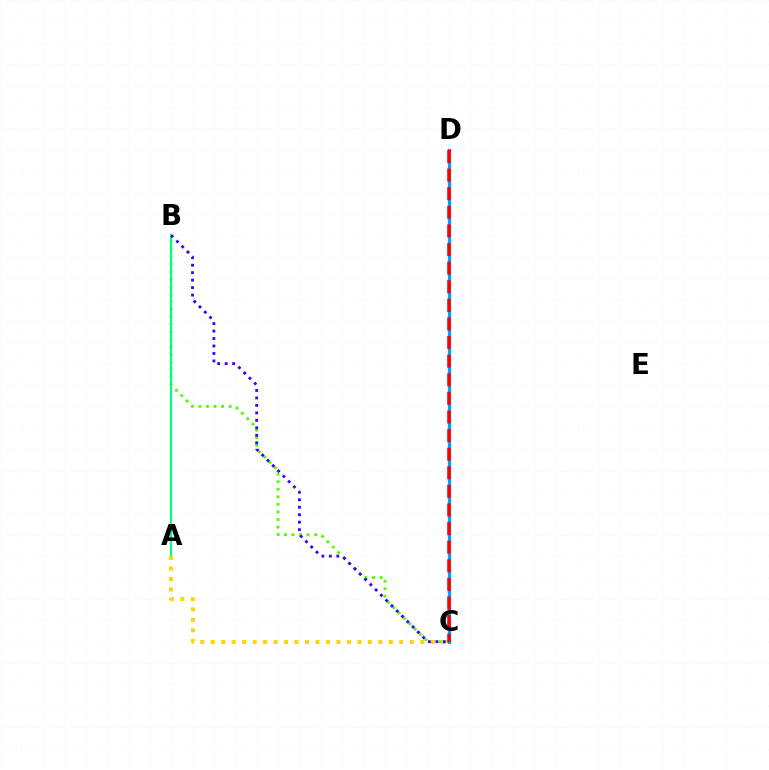{('B', 'C'): [{'color': '#4fff00', 'line_style': 'dotted', 'thickness': 2.05}, {'color': '#3700ff', 'line_style': 'dotted', 'thickness': 2.03}], ('A', 'B'): [{'color': '#00ff86', 'line_style': 'solid', 'thickness': 1.56}], ('A', 'C'): [{'color': '#ffd500', 'line_style': 'dotted', 'thickness': 2.85}], ('C', 'D'): [{'color': '#ff00ed', 'line_style': 'dotted', 'thickness': 1.81}, {'color': '#009eff', 'line_style': 'solid', 'thickness': 2.37}, {'color': '#ff0000', 'line_style': 'dashed', 'thickness': 2.53}]}